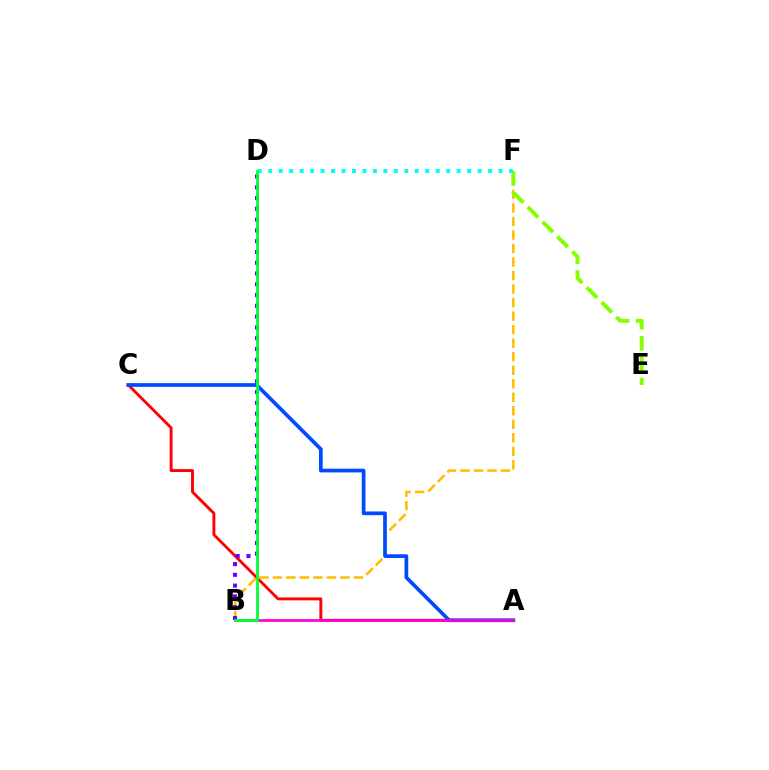{('A', 'C'): [{'color': '#ff0000', 'line_style': 'solid', 'thickness': 2.08}, {'color': '#004bff', 'line_style': 'solid', 'thickness': 2.67}], ('B', 'F'): [{'color': '#ffbd00', 'line_style': 'dashed', 'thickness': 1.84}], ('B', 'D'): [{'color': '#7200ff', 'line_style': 'dotted', 'thickness': 2.93}, {'color': '#00ff39', 'line_style': 'solid', 'thickness': 2.02}], ('E', 'F'): [{'color': '#84ff00', 'line_style': 'dashed', 'thickness': 2.85}], ('A', 'B'): [{'color': '#ff00cf', 'line_style': 'solid', 'thickness': 1.96}], ('D', 'F'): [{'color': '#00fff6', 'line_style': 'dotted', 'thickness': 2.84}]}